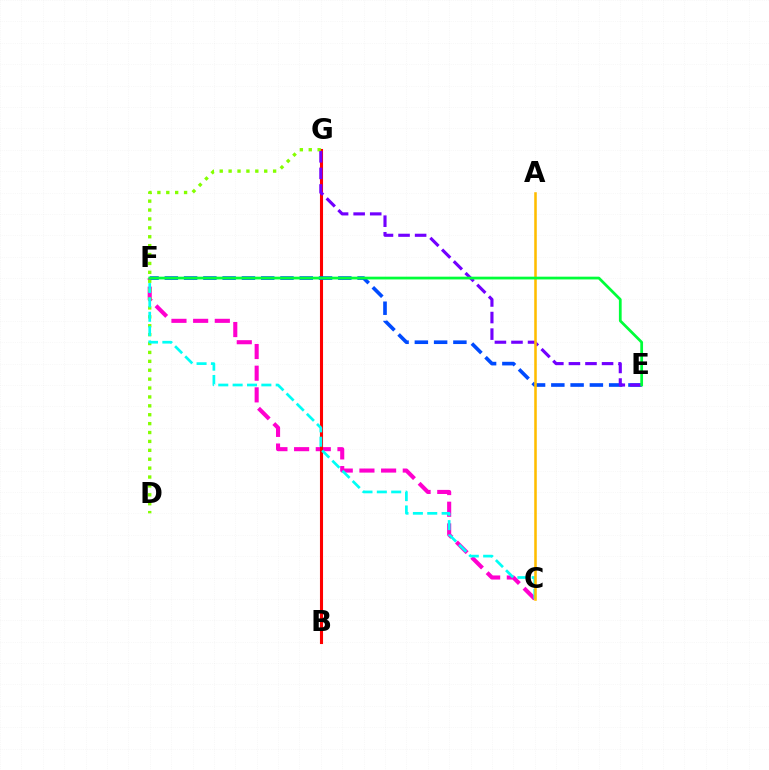{('C', 'F'): [{'color': '#ff00cf', 'line_style': 'dashed', 'thickness': 2.94}, {'color': '#00fff6', 'line_style': 'dashed', 'thickness': 1.95}], ('B', 'G'): [{'color': '#ff0000', 'line_style': 'solid', 'thickness': 2.22}], ('E', 'F'): [{'color': '#004bff', 'line_style': 'dashed', 'thickness': 2.62}, {'color': '#00ff39', 'line_style': 'solid', 'thickness': 1.98}], ('D', 'G'): [{'color': '#84ff00', 'line_style': 'dotted', 'thickness': 2.42}], ('E', 'G'): [{'color': '#7200ff', 'line_style': 'dashed', 'thickness': 2.25}], ('A', 'C'): [{'color': '#ffbd00', 'line_style': 'solid', 'thickness': 1.84}]}